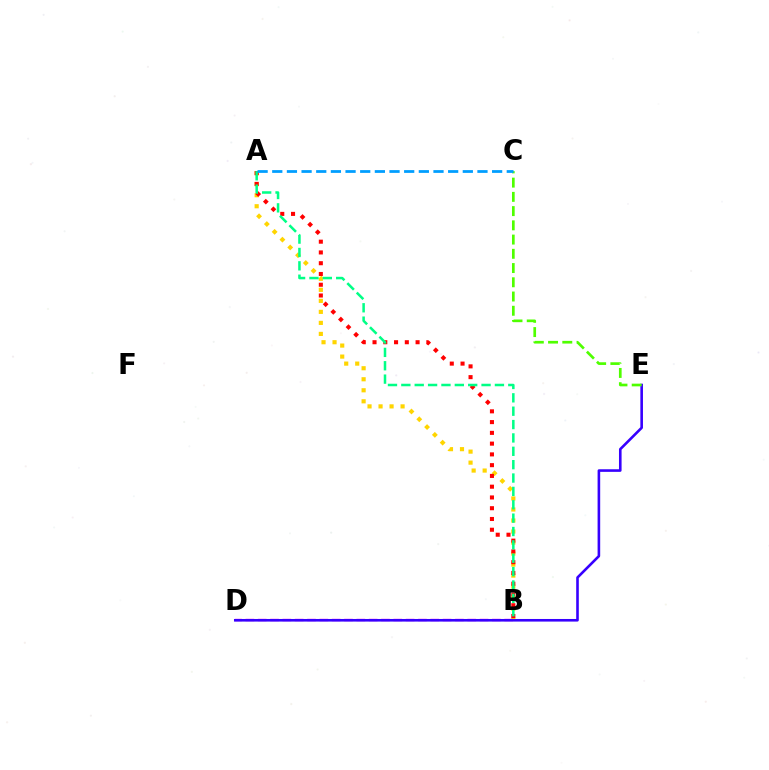{('A', 'B'): [{'color': '#ffd500', 'line_style': 'dotted', 'thickness': 2.99}, {'color': '#ff0000', 'line_style': 'dotted', 'thickness': 2.92}, {'color': '#00ff86', 'line_style': 'dashed', 'thickness': 1.82}], ('B', 'D'): [{'color': '#ff00ed', 'line_style': 'dashed', 'thickness': 1.67}], ('D', 'E'): [{'color': '#3700ff', 'line_style': 'solid', 'thickness': 1.88}], ('C', 'E'): [{'color': '#4fff00', 'line_style': 'dashed', 'thickness': 1.93}], ('A', 'C'): [{'color': '#009eff', 'line_style': 'dashed', 'thickness': 1.99}]}